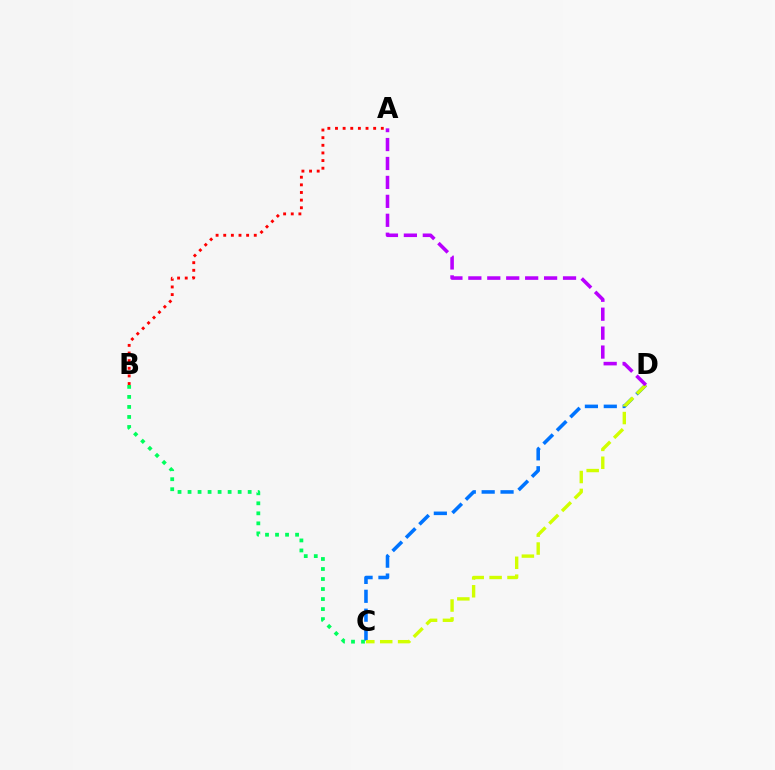{('A', 'B'): [{'color': '#ff0000', 'line_style': 'dotted', 'thickness': 2.07}], ('C', 'D'): [{'color': '#0074ff', 'line_style': 'dashed', 'thickness': 2.57}, {'color': '#d1ff00', 'line_style': 'dashed', 'thickness': 2.43}], ('B', 'C'): [{'color': '#00ff5c', 'line_style': 'dotted', 'thickness': 2.72}], ('A', 'D'): [{'color': '#b900ff', 'line_style': 'dashed', 'thickness': 2.57}]}